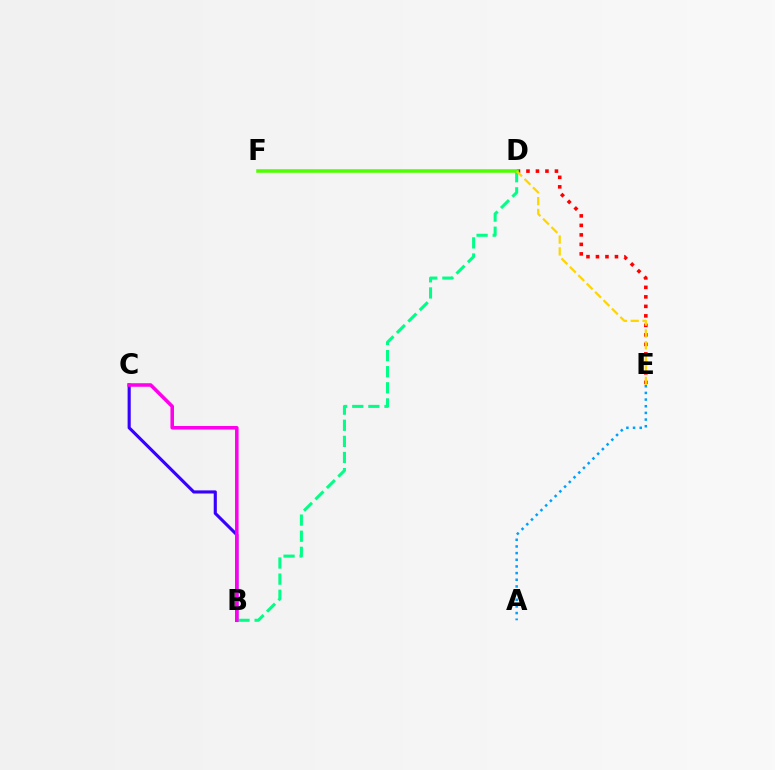{('D', 'E'): [{'color': '#ff0000', 'line_style': 'dotted', 'thickness': 2.58}, {'color': '#ffd500', 'line_style': 'dashed', 'thickness': 1.61}], ('A', 'E'): [{'color': '#009eff', 'line_style': 'dotted', 'thickness': 1.81}], ('B', 'C'): [{'color': '#3700ff', 'line_style': 'solid', 'thickness': 2.24}, {'color': '#ff00ed', 'line_style': 'solid', 'thickness': 2.56}], ('B', 'D'): [{'color': '#00ff86', 'line_style': 'dashed', 'thickness': 2.19}], ('D', 'F'): [{'color': '#4fff00', 'line_style': 'solid', 'thickness': 2.54}]}